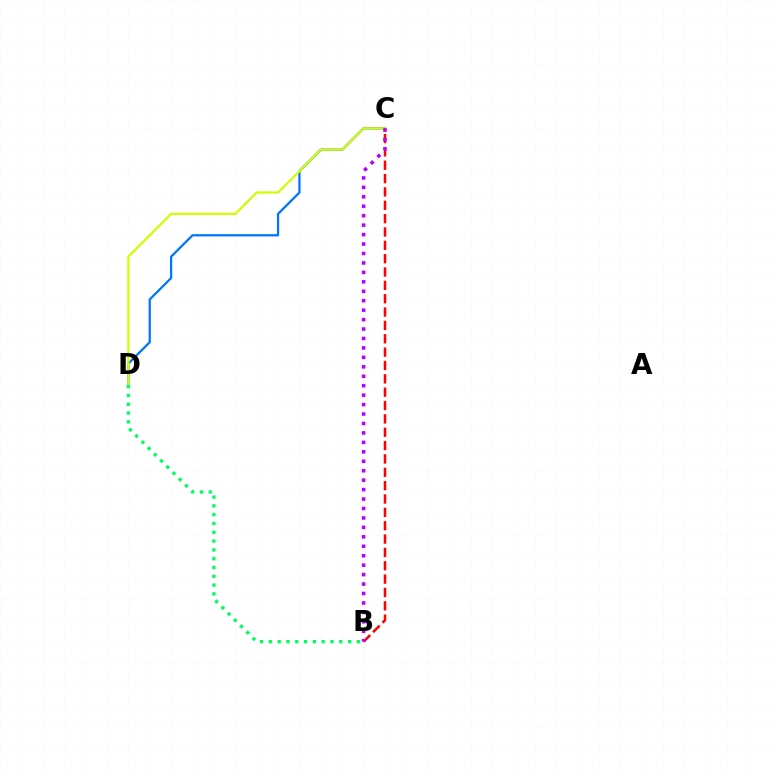{('C', 'D'): [{'color': '#0074ff', 'line_style': 'solid', 'thickness': 1.61}, {'color': '#d1ff00', 'line_style': 'solid', 'thickness': 1.59}], ('B', 'C'): [{'color': '#ff0000', 'line_style': 'dashed', 'thickness': 1.81}, {'color': '#b900ff', 'line_style': 'dotted', 'thickness': 2.57}], ('B', 'D'): [{'color': '#00ff5c', 'line_style': 'dotted', 'thickness': 2.39}]}